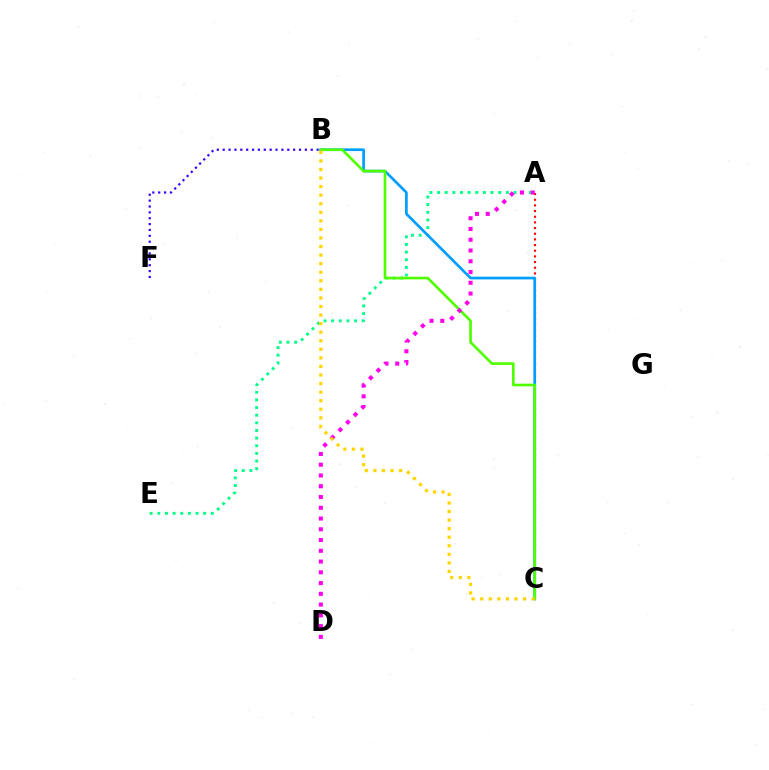{('A', 'E'): [{'color': '#00ff86', 'line_style': 'dotted', 'thickness': 2.08}], ('A', 'C'): [{'color': '#ff0000', 'line_style': 'dotted', 'thickness': 1.54}], ('B', 'C'): [{'color': '#009eff', 'line_style': 'solid', 'thickness': 1.95}, {'color': '#4fff00', 'line_style': 'solid', 'thickness': 1.91}, {'color': '#ffd500', 'line_style': 'dotted', 'thickness': 2.33}], ('A', 'D'): [{'color': '#ff00ed', 'line_style': 'dotted', 'thickness': 2.92}], ('B', 'F'): [{'color': '#3700ff', 'line_style': 'dotted', 'thickness': 1.6}]}